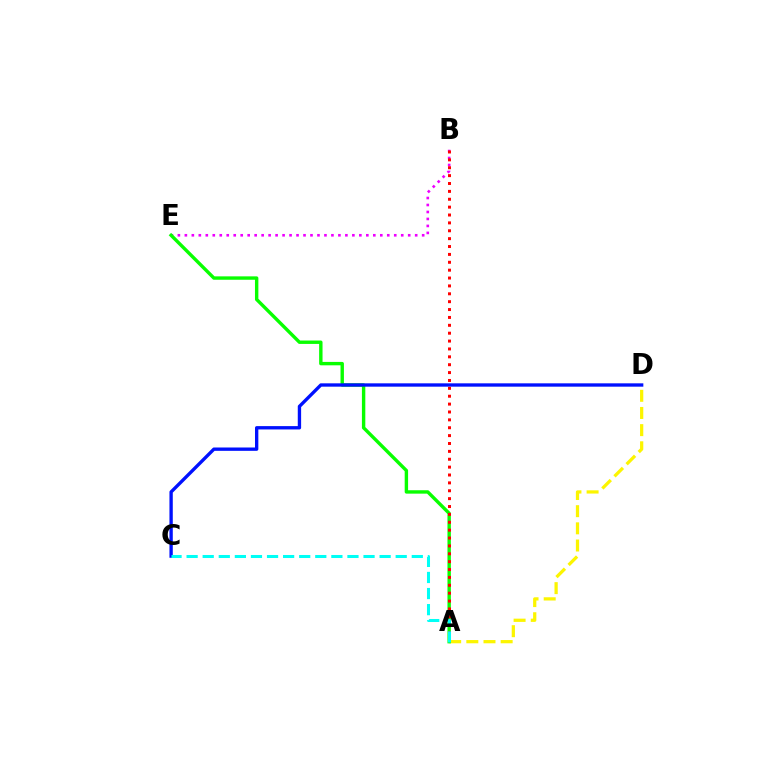{('B', 'E'): [{'color': '#ee00ff', 'line_style': 'dotted', 'thickness': 1.9}], ('A', 'D'): [{'color': '#fcf500', 'line_style': 'dashed', 'thickness': 2.33}], ('A', 'E'): [{'color': '#08ff00', 'line_style': 'solid', 'thickness': 2.45}], ('C', 'D'): [{'color': '#0010ff', 'line_style': 'solid', 'thickness': 2.41}], ('A', 'B'): [{'color': '#ff0000', 'line_style': 'dotted', 'thickness': 2.14}], ('A', 'C'): [{'color': '#00fff6', 'line_style': 'dashed', 'thickness': 2.18}]}